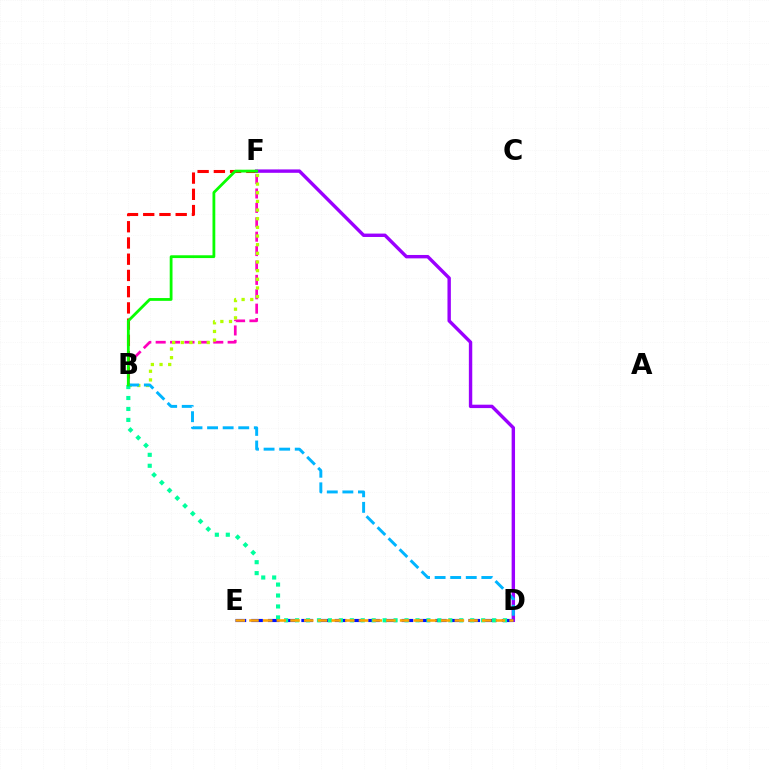{('B', 'F'): [{'color': '#ff00bd', 'line_style': 'dashed', 'thickness': 1.96}, {'color': '#ff0000', 'line_style': 'dashed', 'thickness': 2.21}, {'color': '#b3ff00', 'line_style': 'dotted', 'thickness': 2.35}, {'color': '#08ff00', 'line_style': 'solid', 'thickness': 2.01}], ('D', 'F'): [{'color': '#9b00ff', 'line_style': 'solid', 'thickness': 2.45}], ('D', 'E'): [{'color': '#0010ff', 'line_style': 'dashed', 'thickness': 2.27}, {'color': '#ffa500', 'line_style': 'dashed', 'thickness': 1.86}], ('B', 'D'): [{'color': '#00ff9d', 'line_style': 'dotted', 'thickness': 2.97}, {'color': '#00b5ff', 'line_style': 'dashed', 'thickness': 2.12}]}